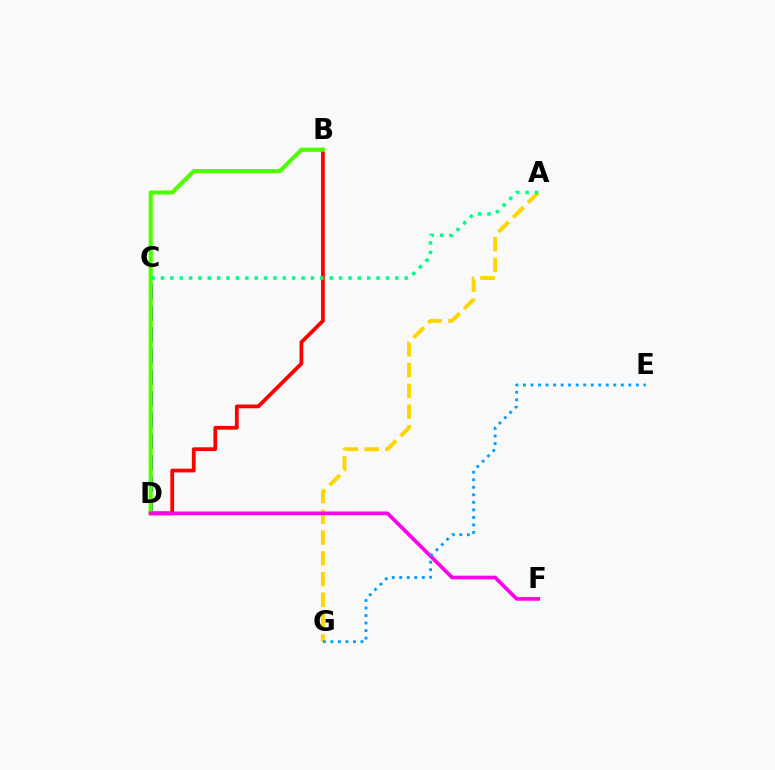{('C', 'D'): [{'color': '#3700ff', 'line_style': 'dashed', 'thickness': 2.9}], ('B', 'D'): [{'color': '#ff0000', 'line_style': 'solid', 'thickness': 2.71}, {'color': '#4fff00', 'line_style': 'solid', 'thickness': 2.97}], ('A', 'G'): [{'color': '#ffd500', 'line_style': 'dashed', 'thickness': 2.82}], ('A', 'C'): [{'color': '#00ff86', 'line_style': 'dotted', 'thickness': 2.55}], ('D', 'F'): [{'color': '#ff00ed', 'line_style': 'solid', 'thickness': 2.66}], ('E', 'G'): [{'color': '#009eff', 'line_style': 'dotted', 'thickness': 2.05}]}